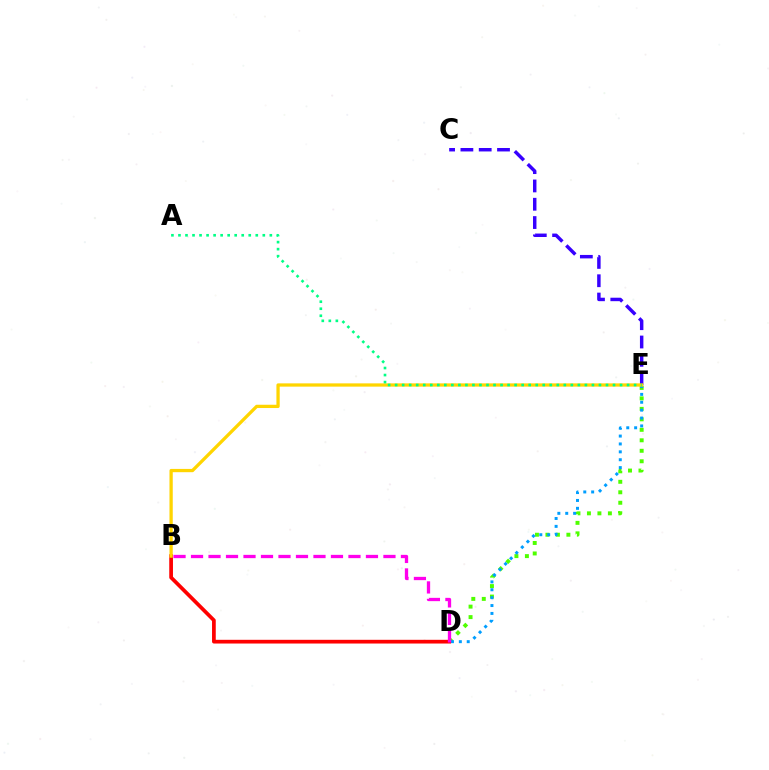{('D', 'E'): [{'color': '#4fff00', 'line_style': 'dotted', 'thickness': 2.85}, {'color': '#009eff', 'line_style': 'dotted', 'thickness': 2.14}], ('C', 'E'): [{'color': '#3700ff', 'line_style': 'dashed', 'thickness': 2.49}], ('B', 'D'): [{'color': '#ff0000', 'line_style': 'solid', 'thickness': 2.68}, {'color': '#ff00ed', 'line_style': 'dashed', 'thickness': 2.38}], ('B', 'E'): [{'color': '#ffd500', 'line_style': 'solid', 'thickness': 2.36}], ('A', 'E'): [{'color': '#00ff86', 'line_style': 'dotted', 'thickness': 1.91}]}